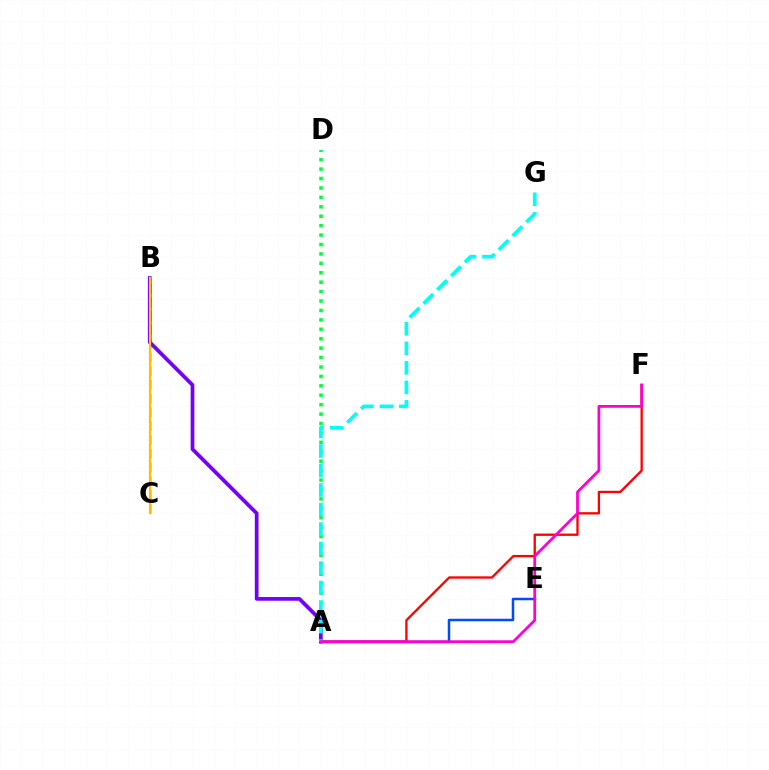{('A', 'F'): [{'color': '#ff0000', 'line_style': 'solid', 'thickness': 1.67}, {'color': '#ff00cf', 'line_style': 'solid', 'thickness': 1.99}], ('A', 'E'): [{'color': '#004bff', 'line_style': 'solid', 'thickness': 1.8}], ('B', 'C'): [{'color': '#84ff00', 'line_style': 'dashed', 'thickness': 1.87}, {'color': '#ffbd00', 'line_style': 'solid', 'thickness': 1.55}], ('A', 'D'): [{'color': '#00ff39', 'line_style': 'dotted', 'thickness': 2.56}], ('A', 'B'): [{'color': '#7200ff', 'line_style': 'solid', 'thickness': 2.68}], ('A', 'G'): [{'color': '#00fff6', 'line_style': 'dashed', 'thickness': 2.65}]}